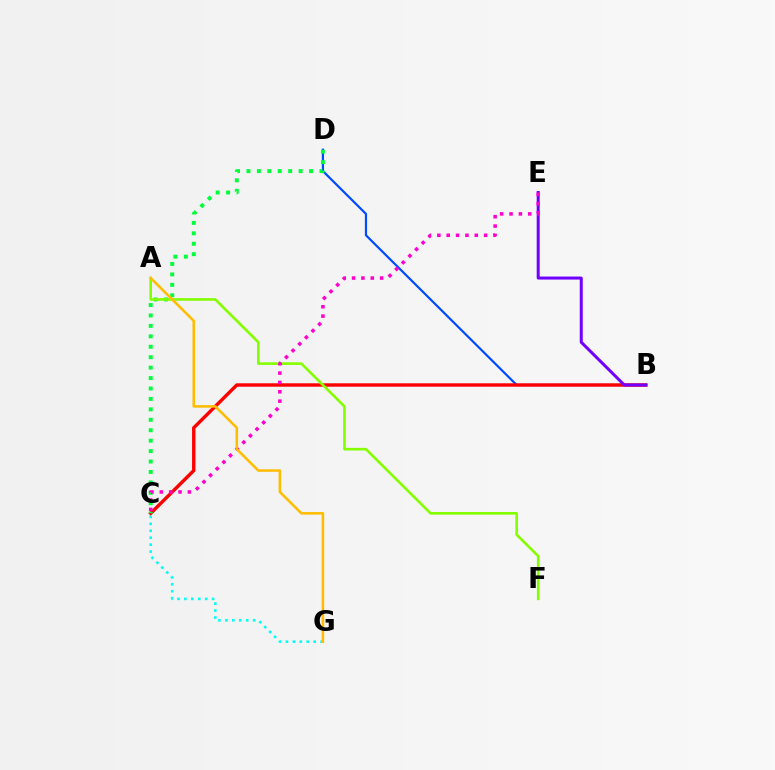{('B', 'D'): [{'color': '#004bff', 'line_style': 'solid', 'thickness': 1.59}], ('B', 'C'): [{'color': '#ff0000', 'line_style': 'solid', 'thickness': 2.45}], ('B', 'E'): [{'color': '#7200ff', 'line_style': 'solid', 'thickness': 2.17}], ('C', 'G'): [{'color': '#00fff6', 'line_style': 'dotted', 'thickness': 1.88}], ('C', 'D'): [{'color': '#00ff39', 'line_style': 'dotted', 'thickness': 2.83}], ('A', 'F'): [{'color': '#84ff00', 'line_style': 'solid', 'thickness': 1.89}], ('C', 'E'): [{'color': '#ff00cf', 'line_style': 'dotted', 'thickness': 2.54}], ('A', 'G'): [{'color': '#ffbd00', 'line_style': 'solid', 'thickness': 1.84}]}